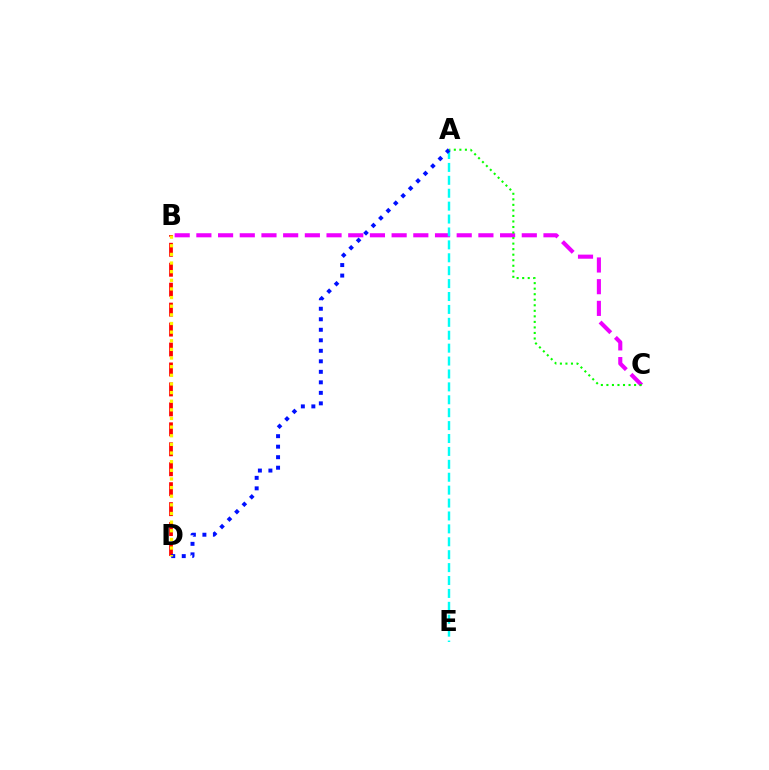{('B', 'C'): [{'color': '#ee00ff', 'line_style': 'dashed', 'thickness': 2.95}], ('A', 'E'): [{'color': '#00fff6', 'line_style': 'dashed', 'thickness': 1.75}], ('B', 'D'): [{'color': '#ff0000', 'line_style': 'dashed', 'thickness': 2.71}, {'color': '#fcf500', 'line_style': 'dotted', 'thickness': 2.35}], ('A', 'D'): [{'color': '#0010ff', 'line_style': 'dotted', 'thickness': 2.86}], ('A', 'C'): [{'color': '#08ff00', 'line_style': 'dotted', 'thickness': 1.5}]}